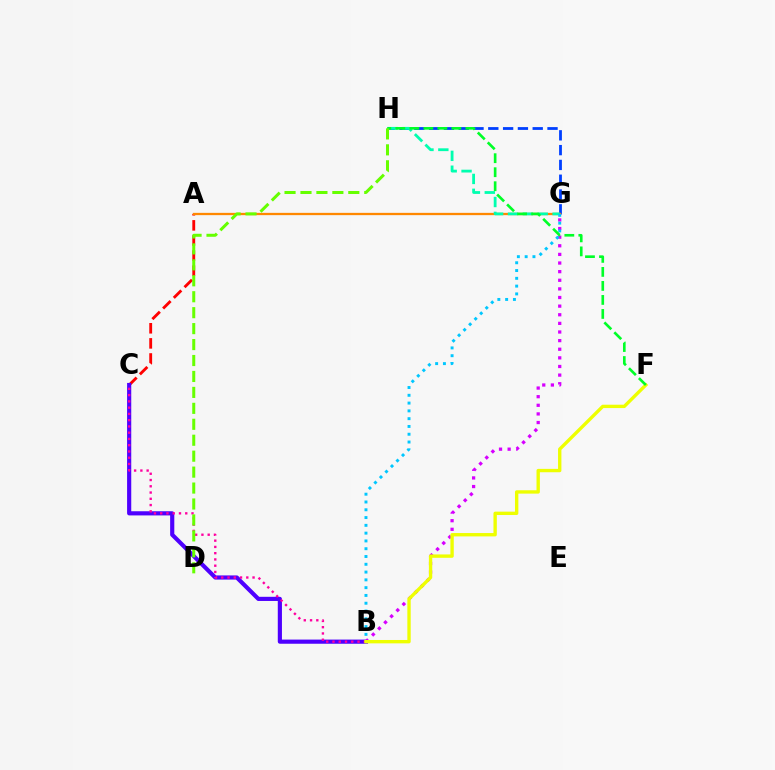{('A', 'C'): [{'color': '#ff0000', 'line_style': 'dashed', 'thickness': 2.05}], ('B', 'C'): [{'color': '#4f00ff', 'line_style': 'solid', 'thickness': 2.99}, {'color': '#ff00a0', 'line_style': 'dotted', 'thickness': 1.7}], ('B', 'G'): [{'color': '#d600ff', 'line_style': 'dotted', 'thickness': 2.34}, {'color': '#00c7ff', 'line_style': 'dotted', 'thickness': 2.12}], ('G', 'H'): [{'color': '#003fff', 'line_style': 'dashed', 'thickness': 2.01}, {'color': '#00ffaf', 'line_style': 'dashed', 'thickness': 2.02}], ('A', 'G'): [{'color': '#ff8800', 'line_style': 'solid', 'thickness': 1.65}], ('B', 'F'): [{'color': '#eeff00', 'line_style': 'solid', 'thickness': 2.42}], ('F', 'H'): [{'color': '#00ff27', 'line_style': 'dashed', 'thickness': 1.9}], ('D', 'H'): [{'color': '#66ff00', 'line_style': 'dashed', 'thickness': 2.17}]}